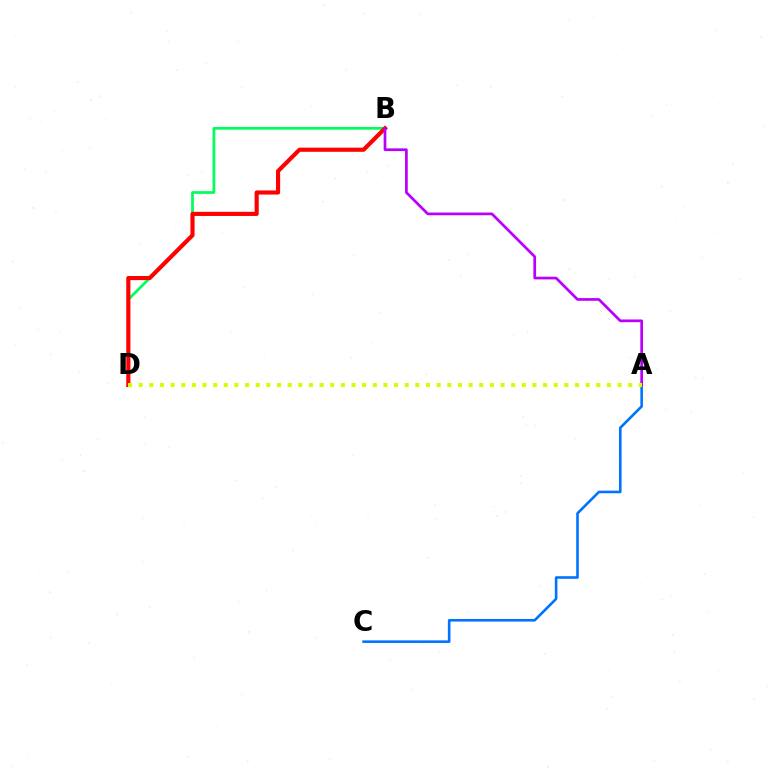{('B', 'D'): [{'color': '#00ff5c', 'line_style': 'solid', 'thickness': 1.98}, {'color': '#ff0000', 'line_style': 'solid', 'thickness': 2.98}], ('A', 'C'): [{'color': '#0074ff', 'line_style': 'solid', 'thickness': 1.88}], ('A', 'B'): [{'color': '#b900ff', 'line_style': 'solid', 'thickness': 1.95}], ('A', 'D'): [{'color': '#d1ff00', 'line_style': 'dotted', 'thickness': 2.89}]}